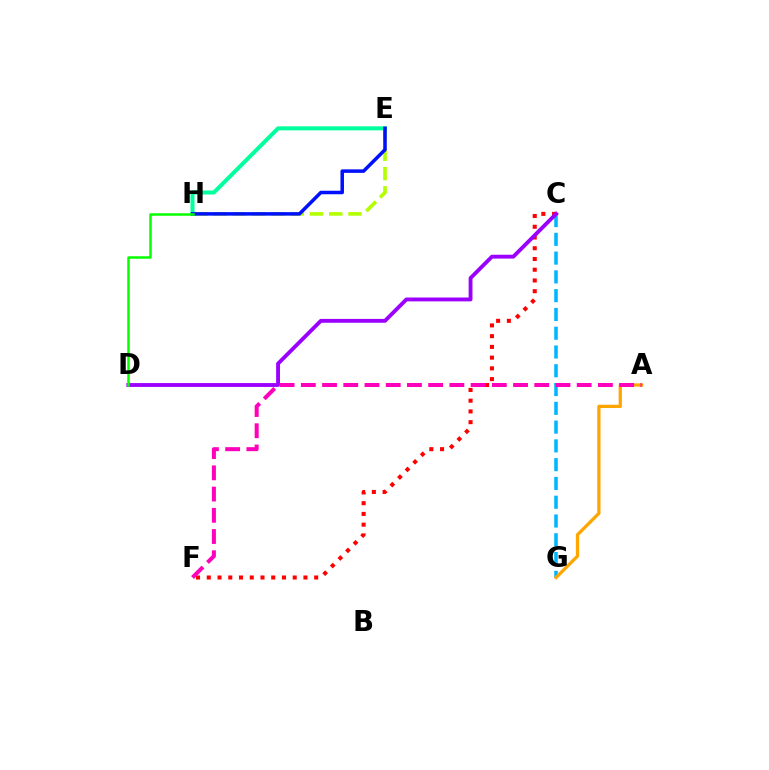{('C', 'G'): [{'color': '#00b5ff', 'line_style': 'dashed', 'thickness': 2.55}], ('E', 'H'): [{'color': '#b3ff00', 'line_style': 'dashed', 'thickness': 2.62}, {'color': '#00ff9d', 'line_style': 'solid', 'thickness': 2.89}, {'color': '#0010ff', 'line_style': 'solid', 'thickness': 2.53}], ('C', 'F'): [{'color': '#ff0000', 'line_style': 'dotted', 'thickness': 2.92}], ('C', 'D'): [{'color': '#9b00ff', 'line_style': 'solid', 'thickness': 2.78}], ('A', 'G'): [{'color': '#ffa500', 'line_style': 'solid', 'thickness': 2.34}], ('A', 'F'): [{'color': '#ff00bd', 'line_style': 'dashed', 'thickness': 2.88}], ('D', 'H'): [{'color': '#08ff00', 'line_style': 'solid', 'thickness': 1.8}]}